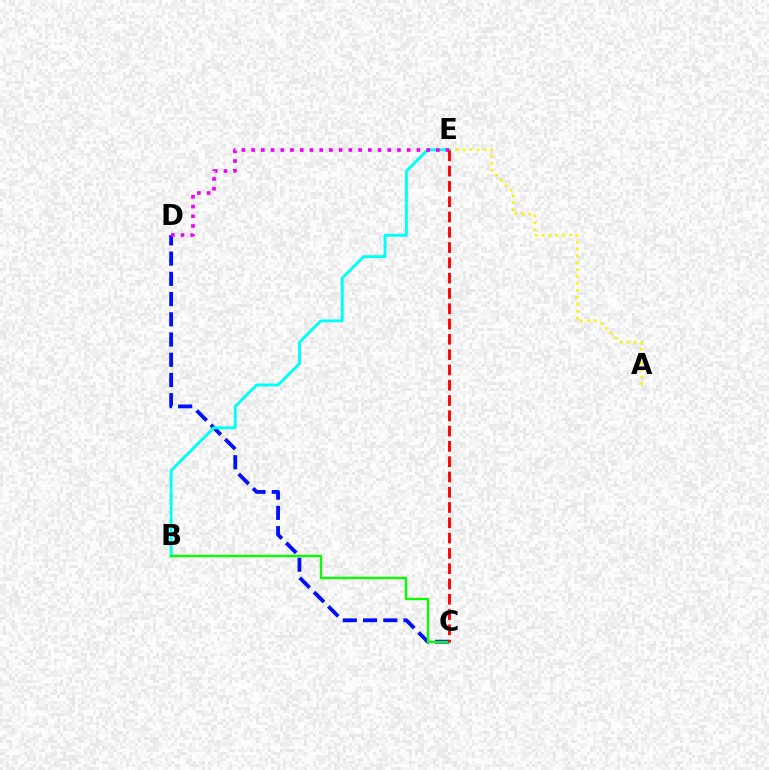{('C', 'D'): [{'color': '#0010ff', 'line_style': 'dashed', 'thickness': 2.75}], ('A', 'E'): [{'color': '#fcf500', 'line_style': 'dotted', 'thickness': 1.87}], ('B', 'E'): [{'color': '#00fff6', 'line_style': 'solid', 'thickness': 2.08}], ('B', 'C'): [{'color': '#08ff00', 'line_style': 'solid', 'thickness': 1.7}], ('D', 'E'): [{'color': '#ee00ff', 'line_style': 'dotted', 'thickness': 2.64}], ('C', 'E'): [{'color': '#ff0000', 'line_style': 'dashed', 'thickness': 2.08}]}